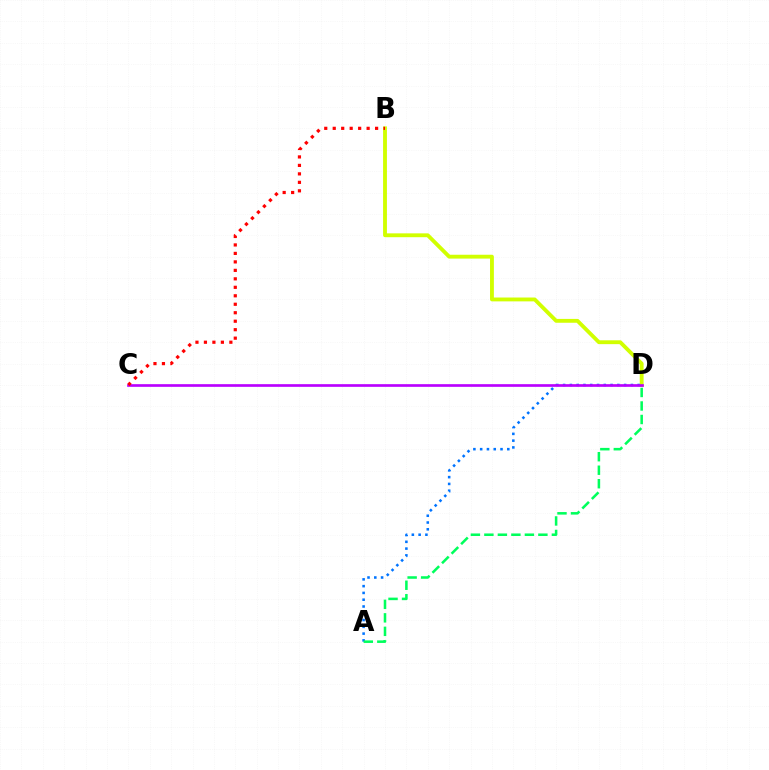{('A', 'D'): [{'color': '#0074ff', 'line_style': 'dotted', 'thickness': 1.84}, {'color': '#00ff5c', 'line_style': 'dashed', 'thickness': 1.83}], ('B', 'D'): [{'color': '#d1ff00', 'line_style': 'solid', 'thickness': 2.77}], ('C', 'D'): [{'color': '#b900ff', 'line_style': 'solid', 'thickness': 1.93}], ('B', 'C'): [{'color': '#ff0000', 'line_style': 'dotted', 'thickness': 2.3}]}